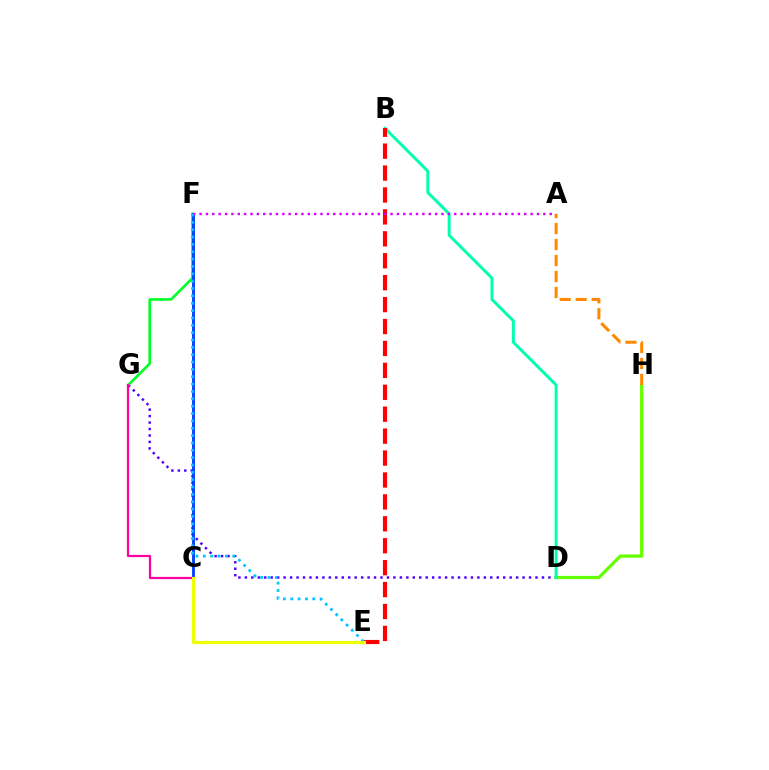{('D', 'G'): [{'color': '#4f00ff', 'line_style': 'dotted', 'thickness': 1.75}], ('F', 'G'): [{'color': '#00ff27', 'line_style': 'solid', 'thickness': 1.89}], ('D', 'H'): [{'color': '#66ff00', 'line_style': 'solid', 'thickness': 2.32}], ('A', 'H'): [{'color': '#ff8800', 'line_style': 'dashed', 'thickness': 2.17}], ('B', 'D'): [{'color': '#00ffaf', 'line_style': 'solid', 'thickness': 2.12}], ('C', 'F'): [{'color': '#003fff', 'line_style': 'solid', 'thickness': 2.04}], ('C', 'G'): [{'color': '#ff00a0', 'line_style': 'solid', 'thickness': 1.6}], ('B', 'E'): [{'color': '#ff0000', 'line_style': 'dashed', 'thickness': 2.98}], ('A', 'F'): [{'color': '#d600ff', 'line_style': 'dotted', 'thickness': 1.73}], ('E', 'F'): [{'color': '#00c7ff', 'line_style': 'dotted', 'thickness': 2.0}], ('C', 'E'): [{'color': '#eeff00', 'line_style': 'solid', 'thickness': 2.26}]}